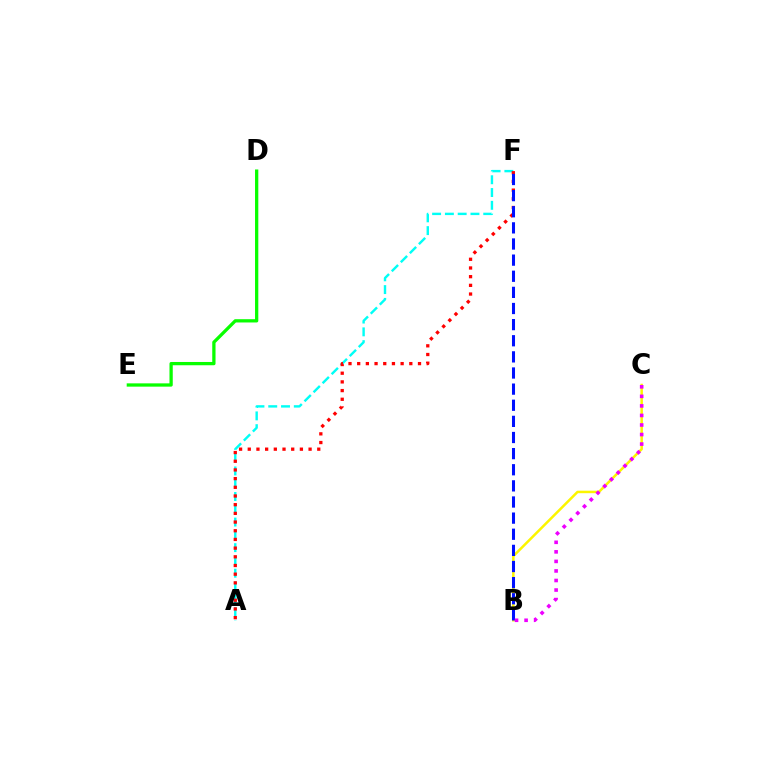{('B', 'C'): [{'color': '#fcf500', 'line_style': 'solid', 'thickness': 1.8}, {'color': '#ee00ff', 'line_style': 'dotted', 'thickness': 2.59}], ('A', 'F'): [{'color': '#00fff6', 'line_style': 'dashed', 'thickness': 1.74}, {'color': '#ff0000', 'line_style': 'dotted', 'thickness': 2.36}], ('B', 'F'): [{'color': '#0010ff', 'line_style': 'dashed', 'thickness': 2.19}], ('D', 'E'): [{'color': '#08ff00', 'line_style': 'solid', 'thickness': 2.36}]}